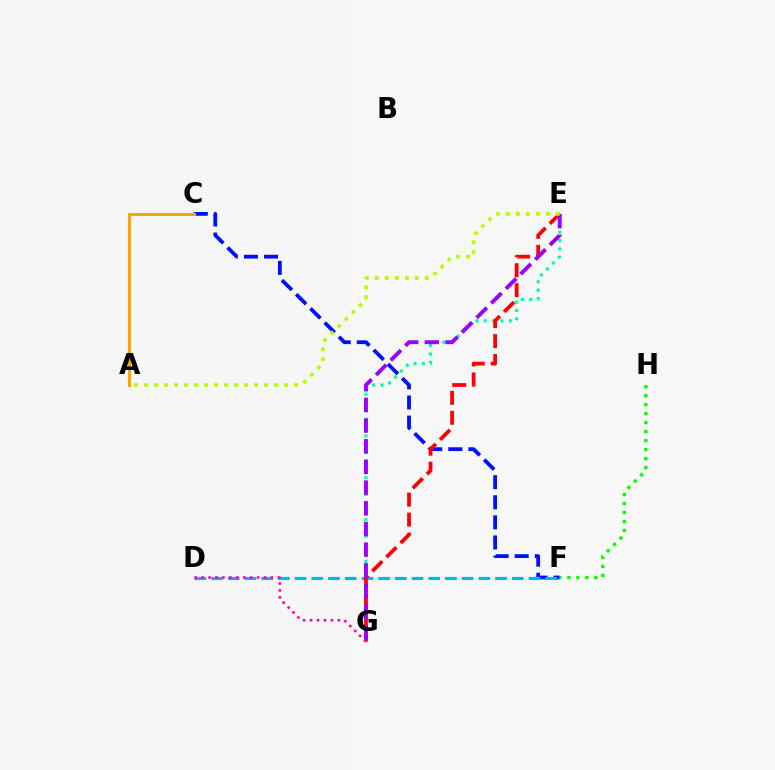{('E', 'G'): [{'color': '#00ff9d', 'line_style': 'dotted', 'thickness': 2.27}, {'color': '#ff0000', 'line_style': 'dashed', 'thickness': 2.71}, {'color': '#9b00ff', 'line_style': 'dashed', 'thickness': 2.81}], ('C', 'F'): [{'color': '#0010ff', 'line_style': 'dashed', 'thickness': 2.73}], ('D', 'F'): [{'color': '#00b5ff', 'line_style': 'dashed', 'thickness': 2.27}], ('A', 'C'): [{'color': '#ffa500', 'line_style': 'solid', 'thickness': 2.21}], ('F', 'H'): [{'color': '#08ff00', 'line_style': 'dotted', 'thickness': 2.44}], ('D', 'G'): [{'color': '#ff00bd', 'line_style': 'dotted', 'thickness': 1.88}], ('A', 'E'): [{'color': '#b3ff00', 'line_style': 'dotted', 'thickness': 2.72}]}